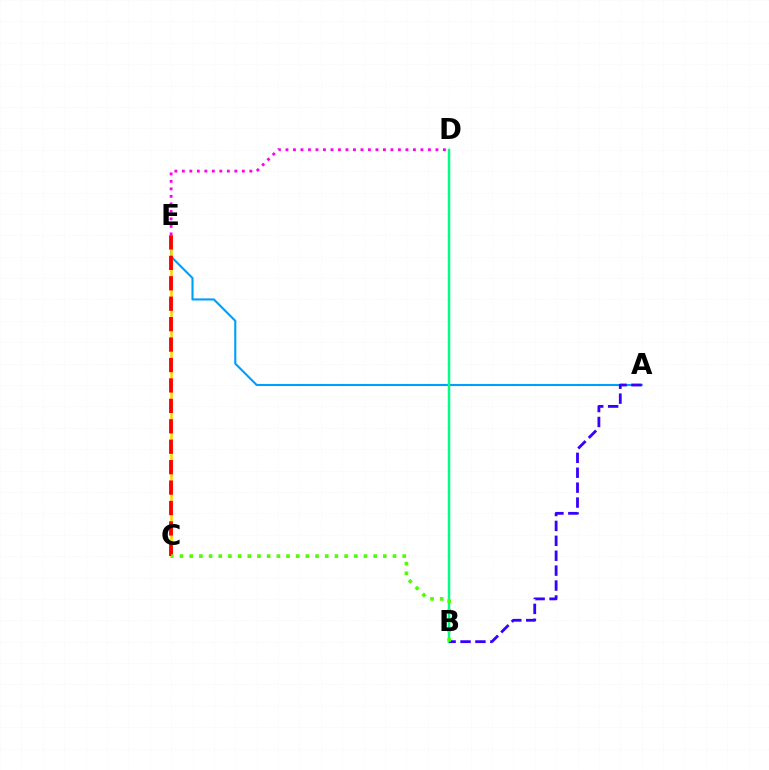{('A', 'E'): [{'color': '#009eff', 'line_style': 'solid', 'thickness': 1.52}], ('C', 'E'): [{'color': '#ffd500', 'line_style': 'solid', 'thickness': 1.87}, {'color': '#ff0000', 'line_style': 'dashed', 'thickness': 2.78}], ('B', 'D'): [{'color': '#00ff86', 'line_style': 'solid', 'thickness': 1.79}], ('A', 'B'): [{'color': '#3700ff', 'line_style': 'dashed', 'thickness': 2.03}], ('B', 'C'): [{'color': '#4fff00', 'line_style': 'dotted', 'thickness': 2.63}], ('D', 'E'): [{'color': '#ff00ed', 'line_style': 'dotted', 'thickness': 2.04}]}